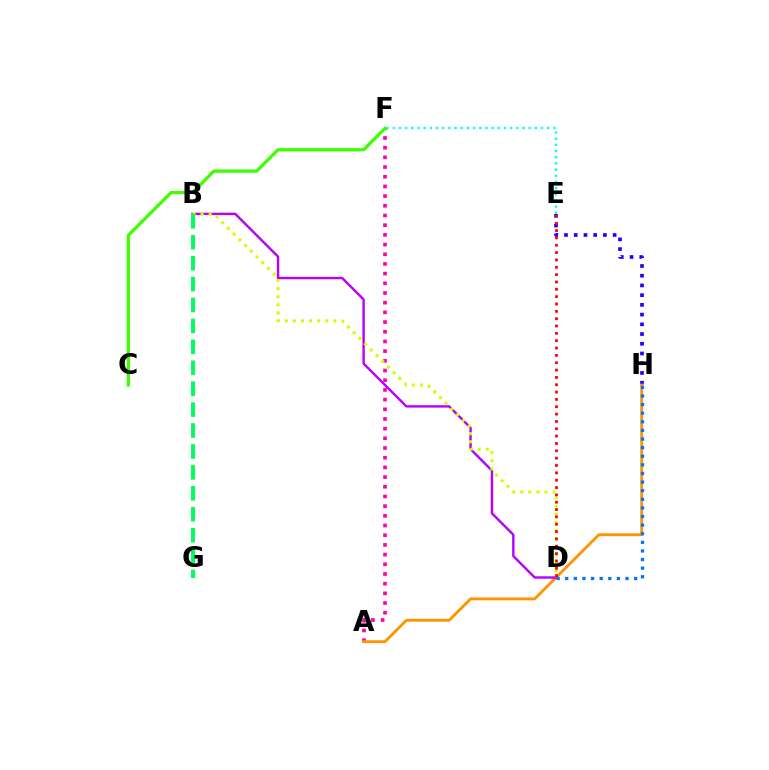{('E', 'H'): [{'color': '#2500ff', 'line_style': 'dotted', 'thickness': 2.64}], ('A', 'F'): [{'color': '#ff00ac', 'line_style': 'dotted', 'thickness': 2.63}], ('A', 'H'): [{'color': '#ff9400', 'line_style': 'solid', 'thickness': 2.06}], ('B', 'D'): [{'color': '#b900ff', 'line_style': 'solid', 'thickness': 1.73}, {'color': '#d1ff00', 'line_style': 'dotted', 'thickness': 2.2}], ('D', 'H'): [{'color': '#0074ff', 'line_style': 'dotted', 'thickness': 2.34}], ('D', 'E'): [{'color': '#ff0000', 'line_style': 'dotted', 'thickness': 1.99}], ('E', 'F'): [{'color': '#00fff6', 'line_style': 'dotted', 'thickness': 1.68}], ('C', 'F'): [{'color': '#3dff00', 'line_style': 'solid', 'thickness': 2.35}], ('B', 'G'): [{'color': '#00ff5c', 'line_style': 'dashed', 'thickness': 2.84}]}